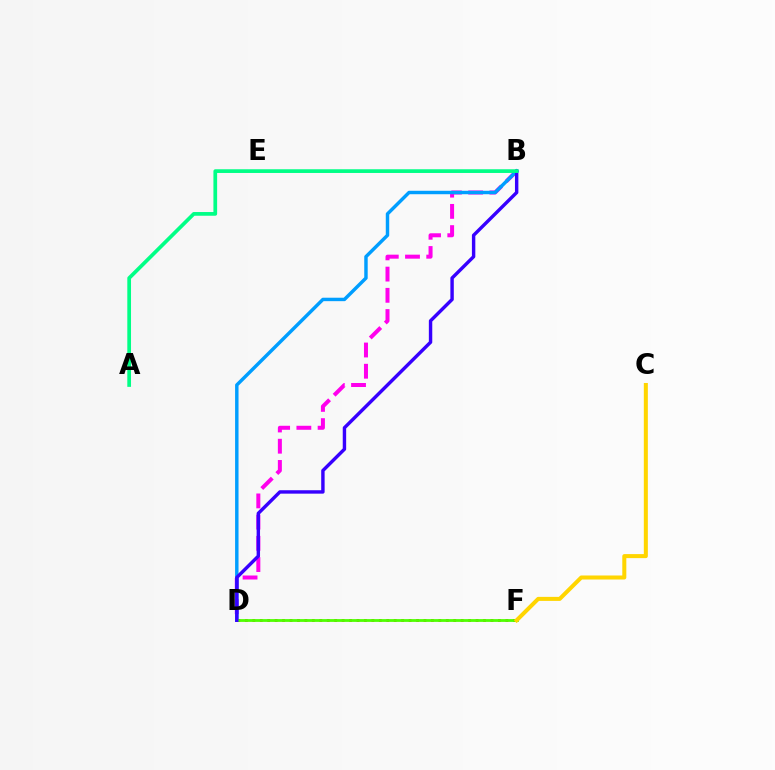{('B', 'D'): [{'color': '#ff00ed', 'line_style': 'dashed', 'thickness': 2.88}, {'color': '#009eff', 'line_style': 'solid', 'thickness': 2.48}, {'color': '#3700ff', 'line_style': 'solid', 'thickness': 2.46}], ('D', 'F'): [{'color': '#ff0000', 'line_style': 'dotted', 'thickness': 2.02}, {'color': '#4fff00', 'line_style': 'solid', 'thickness': 2.02}], ('A', 'B'): [{'color': '#00ff86', 'line_style': 'solid', 'thickness': 2.67}], ('C', 'F'): [{'color': '#ffd500', 'line_style': 'solid', 'thickness': 2.9}]}